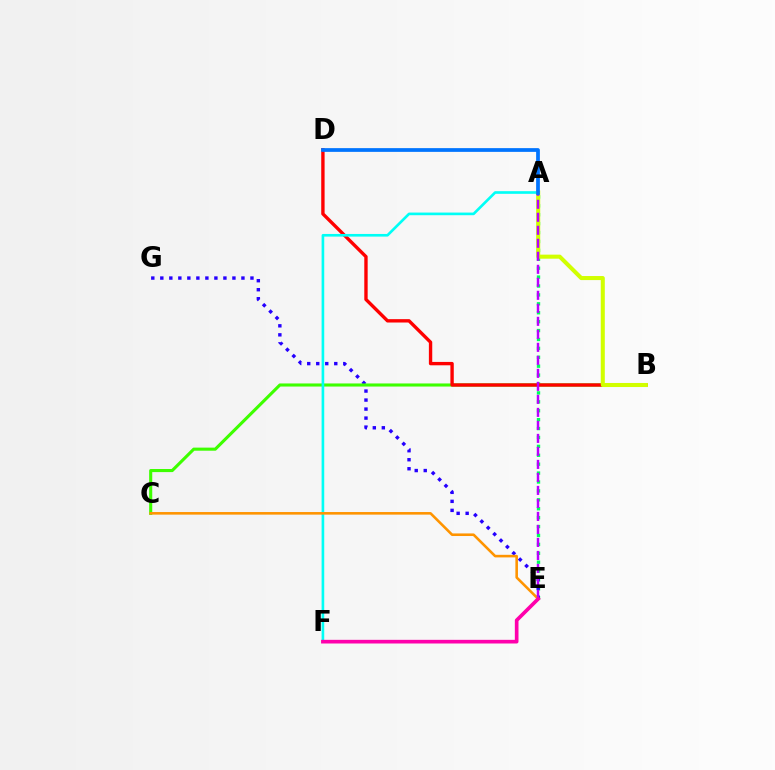{('A', 'E'): [{'color': '#00ff5c', 'line_style': 'dotted', 'thickness': 2.42}, {'color': '#b900ff', 'line_style': 'dashed', 'thickness': 1.77}], ('E', 'G'): [{'color': '#2500ff', 'line_style': 'dotted', 'thickness': 2.45}], ('B', 'C'): [{'color': '#3dff00', 'line_style': 'solid', 'thickness': 2.23}], ('B', 'D'): [{'color': '#ff0000', 'line_style': 'solid', 'thickness': 2.42}], ('A', 'F'): [{'color': '#00fff6', 'line_style': 'solid', 'thickness': 1.91}], ('C', 'E'): [{'color': '#ff9400', 'line_style': 'solid', 'thickness': 1.86}], ('A', 'B'): [{'color': '#d1ff00', 'line_style': 'solid', 'thickness': 2.92}], ('E', 'F'): [{'color': '#ff00ac', 'line_style': 'solid', 'thickness': 2.63}], ('A', 'D'): [{'color': '#0074ff', 'line_style': 'solid', 'thickness': 2.69}]}